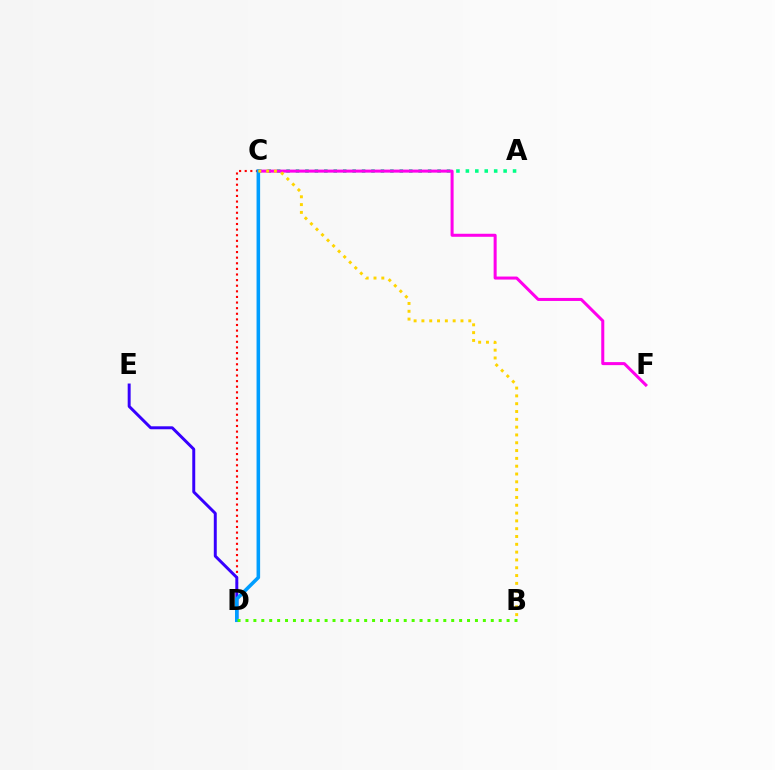{('A', 'C'): [{'color': '#00ff86', 'line_style': 'dotted', 'thickness': 2.56}], ('C', 'F'): [{'color': '#ff00ed', 'line_style': 'solid', 'thickness': 2.18}], ('C', 'D'): [{'color': '#ff0000', 'line_style': 'dotted', 'thickness': 1.52}, {'color': '#009eff', 'line_style': 'solid', 'thickness': 2.57}], ('D', 'E'): [{'color': '#3700ff', 'line_style': 'solid', 'thickness': 2.13}], ('B', 'D'): [{'color': '#4fff00', 'line_style': 'dotted', 'thickness': 2.15}], ('B', 'C'): [{'color': '#ffd500', 'line_style': 'dotted', 'thickness': 2.12}]}